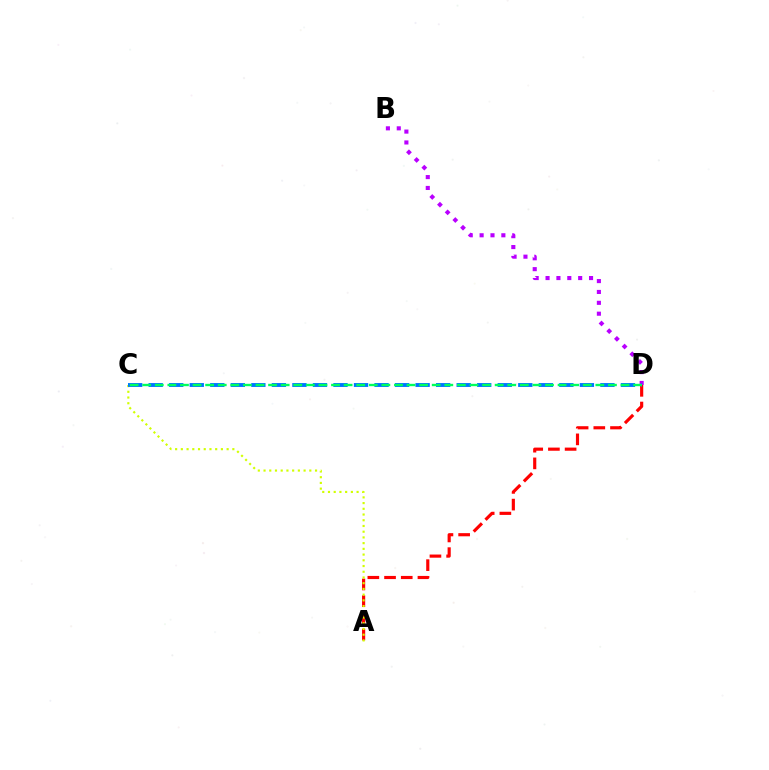{('A', 'D'): [{'color': '#ff0000', 'line_style': 'dashed', 'thickness': 2.27}], ('B', 'D'): [{'color': '#b900ff', 'line_style': 'dotted', 'thickness': 2.95}], ('A', 'C'): [{'color': '#d1ff00', 'line_style': 'dotted', 'thickness': 1.55}], ('C', 'D'): [{'color': '#0074ff', 'line_style': 'dashed', 'thickness': 2.79}, {'color': '#00ff5c', 'line_style': 'dashed', 'thickness': 1.71}]}